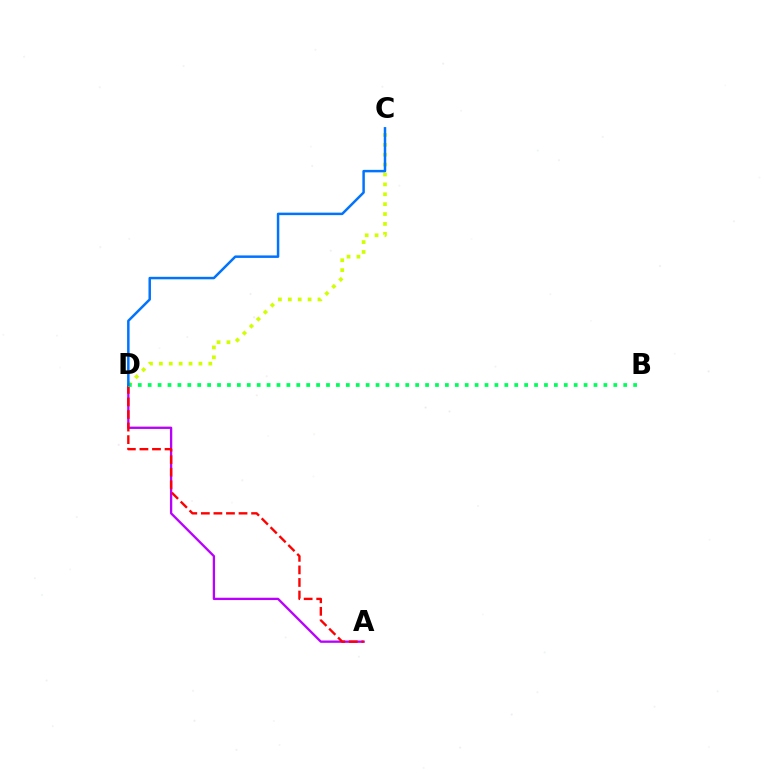{('A', 'D'): [{'color': '#b900ff', 'line_style': 'solid', 'thickness': 1.67}, {'color': '#ff0000', 'line_style': 'dashed', 'thickness': 1.71}], ('C', 'D'): [{'color': '#d1ff00', 'line_style': 'dotted', 'thickness': 2.69}, {'color': '#0074ff', 'line_style': 'solid', 'thickness': 1.79}], ('B', 'D'): [{'color': '#00ff5c', 'line_style': 'dotted', 'thickness': 2.69}]}